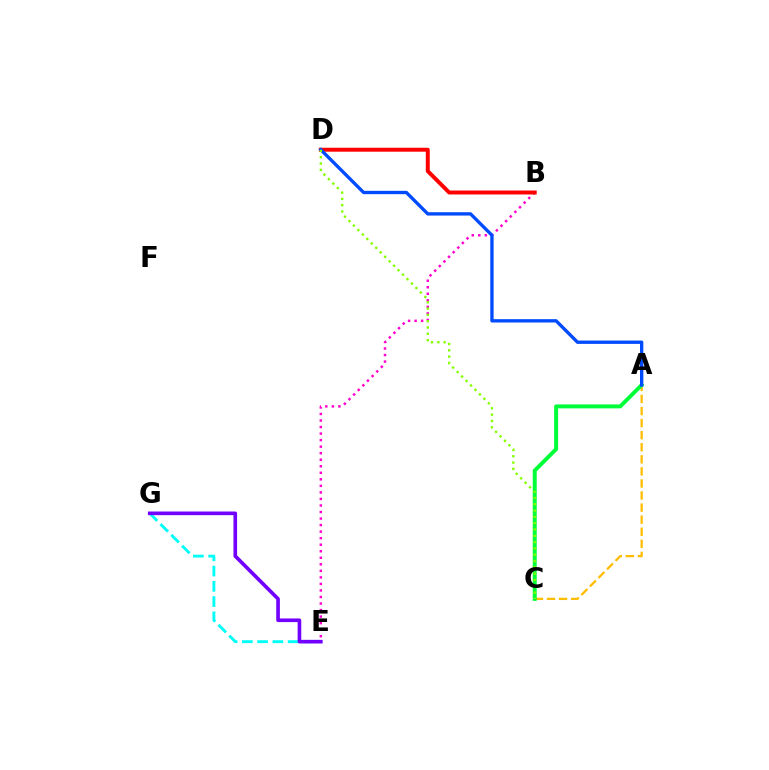{('B', 'E'): [{'color': '#ff00cf', 'line_style': 'dotted', 'thickness': 1.78}], ('A', 'C'): [{'color': '#ffbd00', 'line_style': 'dashed', 'thickness': 1.64}, {'color': '#00ff39', 'line_style': 'solid', 'thickness': 2.84}], ('E', 'G'): [{'color': '#00fff6', 'line_style': 'dashed', 'thickness': 2.07}, {'color': '#7200ff', 'line_style': 'solid', 'thickness': 2.62}], ('B', 'D'): [{'color': '#ff0000', 'line_style': 'solid', 'thickness': 2.84}], ('A', 'D'): [{'color': '#004bff', 'line_style': 'solid', 'thickness': 2.4}], ('C', 'D'): [{'color': '#84ff00', 'line_style': 'dotted', 'thickness': 1.71}]}